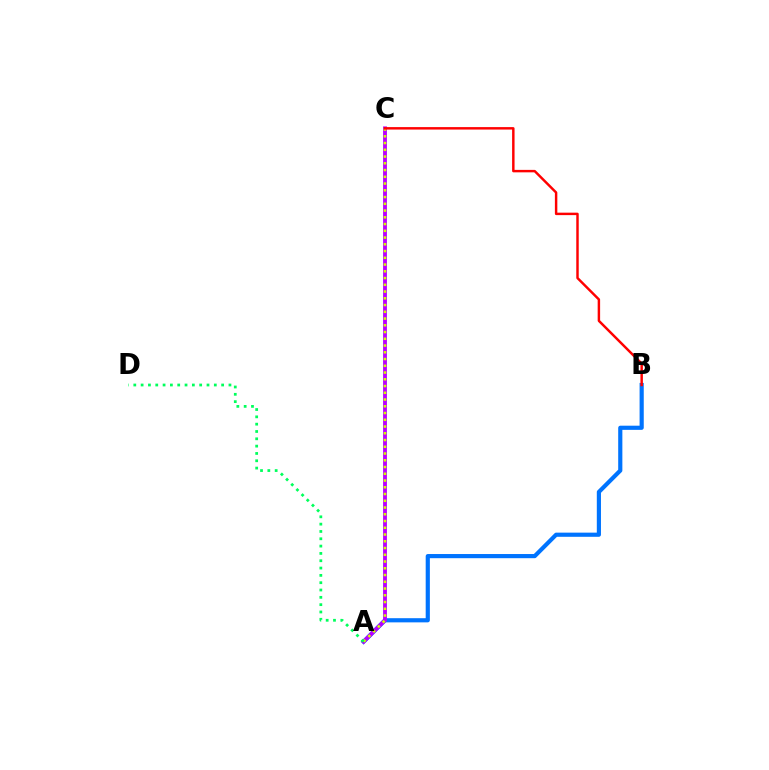{('A', 'B'): [{'color': '#0074ff', 'line_style': 'solid', 'thickness': 3.0}], ('A', 'C'): [{'color': '#b900ff', 'line_style': 'solid', 'thickness': 2.75}, {'color': '#d1ff00', 'line_style': 'dotted', 'thickness': 1.83}], ('B', 'C'): [{'color': '#ff0000', 'line_style': 'solid', 'thickness': 1.77}], ('A', 'D'): [{'color': '#00ff5c', 'line_style': 'dotted', 'thickness': 1.99}]}